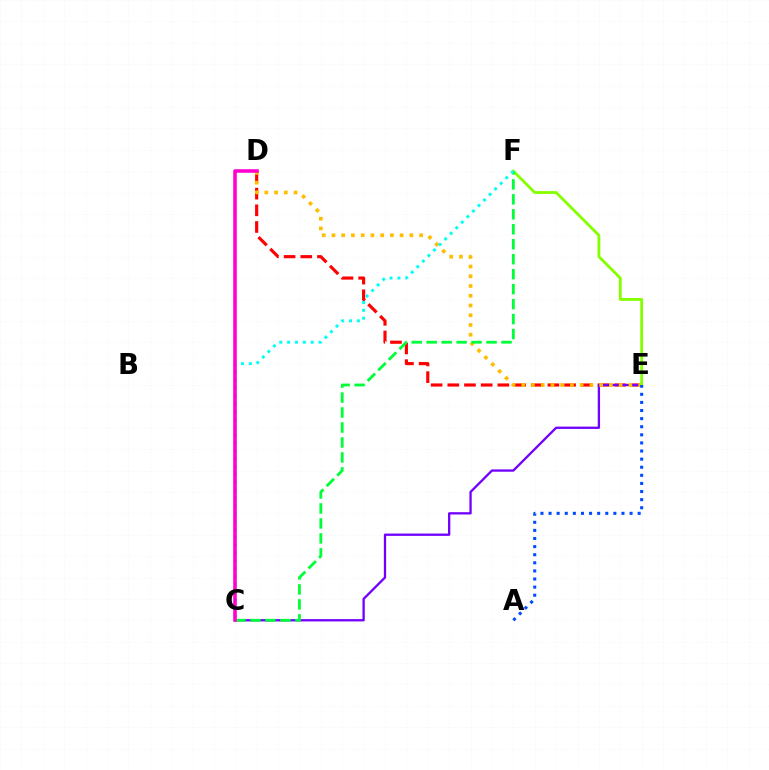{('D', 'E'): [{'color': '#ff0000', 'line_style': 'dashed', 'thickness': 2.27}, {'color': '#ffbd00', 'line_style': 'dotted', 'thickness': 2.65}], ('C', 'E'): [{'color': '#7200ff', 'line_style': 'solid', 'thickness': 1.66}], ('E', 'F'): [{'color': '#84ff00', 'line_style': 'solid', 'thickness': 2.02}], ('C', 'F'): [{'color': '#00ff39', 'line_style': 'dashed', 'thickness': 2.03}, {'color': '#00fff6', 'line_style': 'dotted', 'thickness': 2.14}], ('A', 'E'): [{'color': '#004bff', 'line_style': 'dotted', 'thickness': 2.2}], ('C', 'D'): [{'color': '#ff00cf', 'line_style': 'solid', 'thickness': 2.57}]}